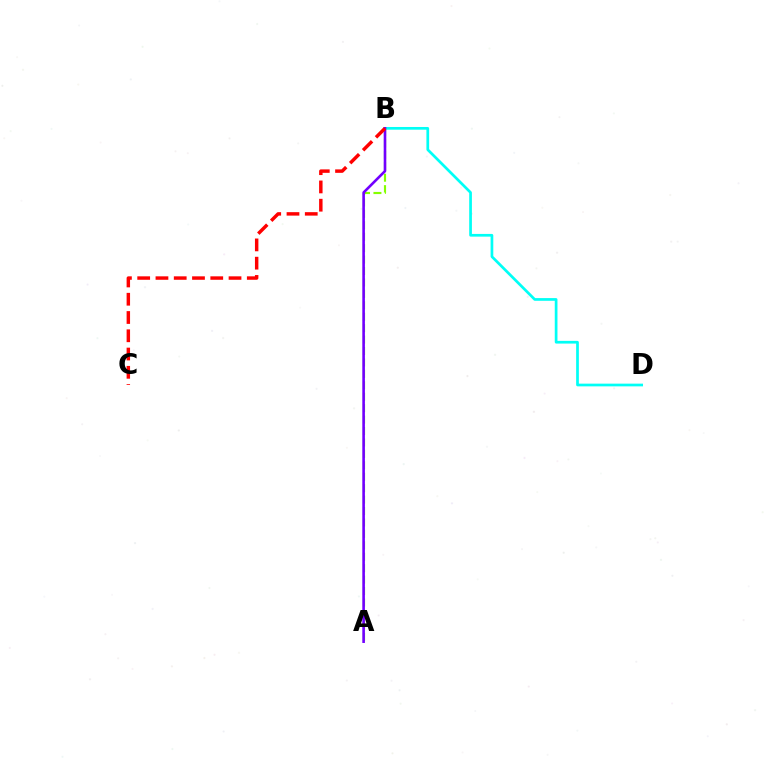{('B', 'D'): [{'color': '#00fff6', 'line_style': 'solid', 'thickness': 1.95}], ('A', 'B'): [{'color': '#84ff00', 'line_style': 'dashed', 'thickness': 1.55}, {'color': '#7200ff', 'line_style': 'solid', 'thickness': 1.88}], ('B', 'C'): [{'color': '#ff0000', 'line_style': 'dashed', 'thickness': 2.48}]}